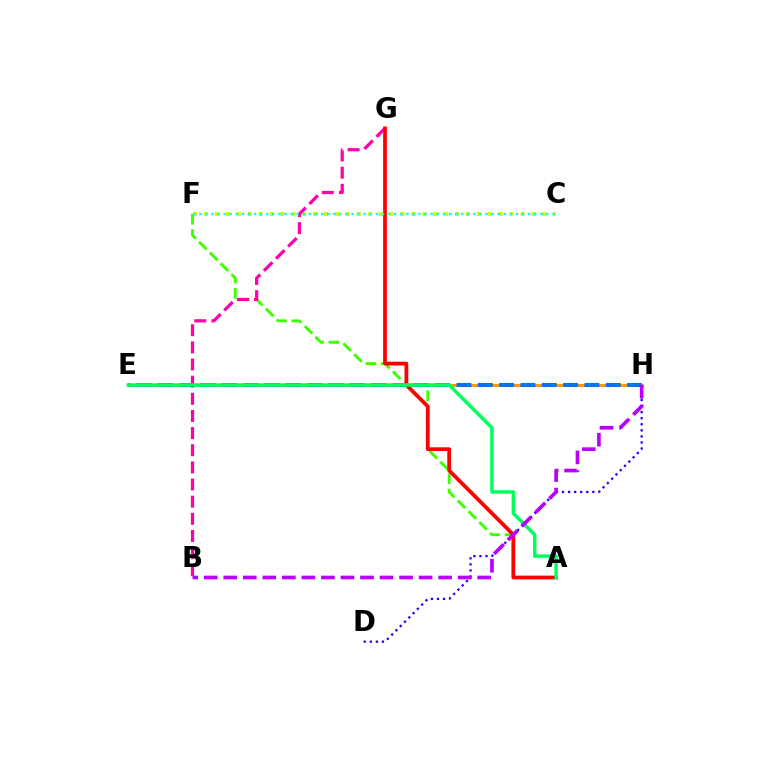{('C', 'F'): [{'color': '#d1ff00', 'line_style': 'dotted', 'thickness': 2.97}, {'color': '#00fff6', 'line_style': 'dotted', 'thickness': 1.65}], ('E', 'H'): [{'color': '#ff9400', 'line_style': 'solid', 'thickness': 2.09}, {'color': '#0074ff', 'line_style': 'dashed', 'thickness': 2.9}], ('A', 'F'): [{'color': '#3dff00', 'line_style': 'dashed', 'thickness': 2.08}], ('B', 'G'): [{'color': '#ff00ac', 'line_style': 'dashed', 'thickness': 2.33}], ('A', 'G'): [{'color': '#ff0000', 'line_style': 'solid', 'thickness': 2.71}], ('D', 'H'): [{'color': '#2500ff', 'line_style': 'dotted', 'thickness': 1.65}], ('A', 'E'): [{'color': '#00ff5c', 'line_style': 'solid', 'thickness': 2.5}], ('B', 'H'): [{'color': '#b900ff', 'line_style': 'dashed', 'thickness': 2.65}]}